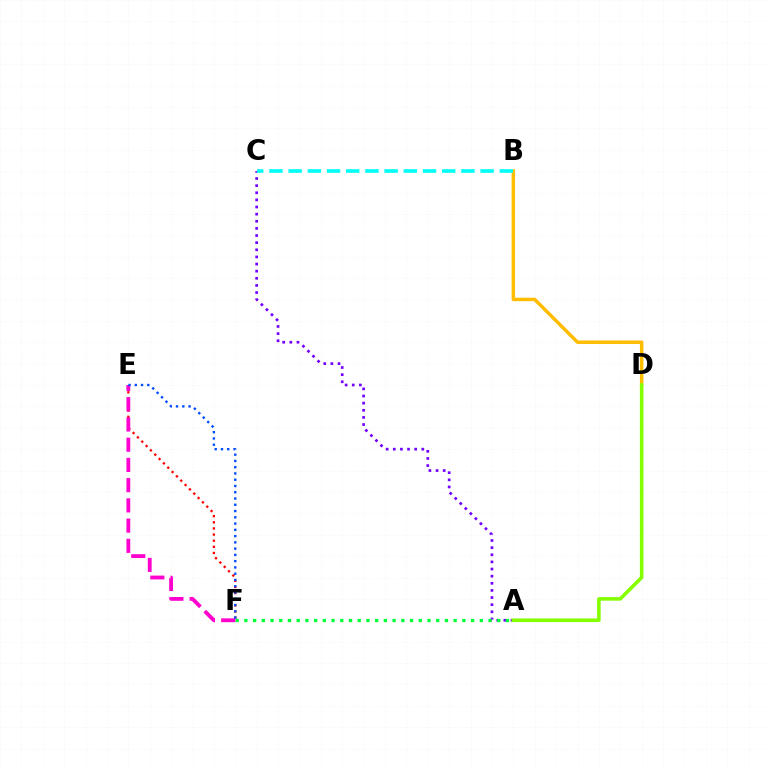{('A', 'C'): [{'color': '#7200ff', 'line_style': 'dotted', 'thickness': 1.94}], ('B', 'D'): [{'color': '#ffbd00', 'line_style': 'solid', 'thickness': 2.5}], ('A', 'D'): [{'color': '#84ff00', 'line_style': 'solid', 'thickness': 2.58}], ('E', 'F'): [{'color': '#ff0000', 'line_style': 'dotted', 'thickness': 1.67}, {'color': '#ff00cf', 'line_style': 'dashed', 'thickness': 2.75}, {'color': '#004bff', 'line_style': 'dotted', 'thickness': 1.7}], ('A', 'F'): [{'color': '#00ff39', 'line_style': 'dotted', 'thickness': 2.37}], ('B', 'C'): [{'color': '#00fff6', 'line_style': 'dashed', 'thickness': 2.61}]}